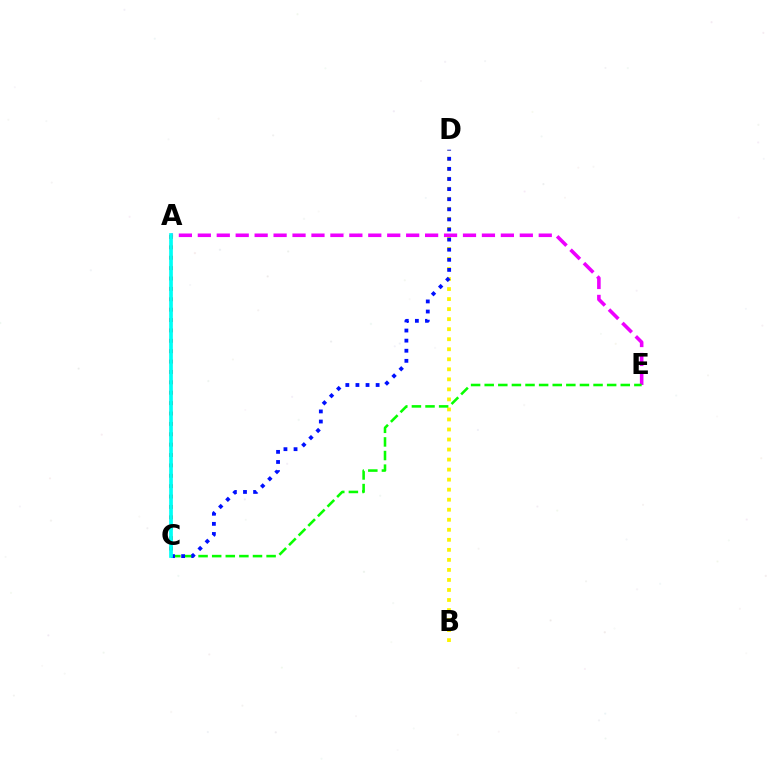{('A', 'E'): [{'color': '#ee00ff', 'line_style': 'dashed', 'thickness': 2.57}], ('B', 'D'): [{'color': '#fcf500', 'line_style': 'dotted', 'thickness': 2.73}], ('A', 'C'): [{'color': '#ff0000', 'line_style': 'dotted', 'thickness': 2.82}, {'color': '#00fff6', 'line_style': 'solid', 'thickness': 2.67}], ('C', 'E'): [{'color': '#08ff00', 'line_style': 'dashed', 'thickness': 1.85}], ('C', 'D'): [{'color': '#0010ff', 'line_style': 'dotted', 'thickness': 2.74}]}